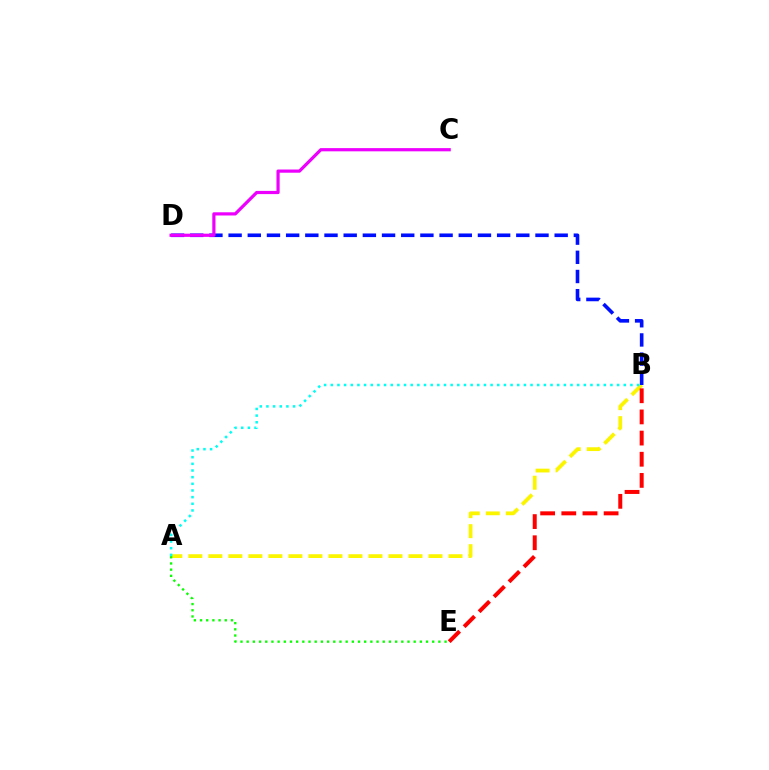{('A', 'B'): [{'color': '#fcf500', 'line_style': 'dashed', 'thickness': 2.72}, {'color': '#00fff6', 'line_style': 'dotted', 'thickness': 1.81}], ('B', 'E'): [{'color': '#ff0000', 'line_style': 'dashed', 'thickness': 2.87}], ('B', 'D'): [{'color': '#0010ff', 'line_style': 'dashed', 'thickness': 2.61}], ('C', 'D'): [{'color': '#ee00ff', 'line_style': 'solid', 'thickness': 2.31}], ('A', 'E'): [{'color': '#08ff00', 'line_style': 'dotted', 'thickness': 1.68}]}